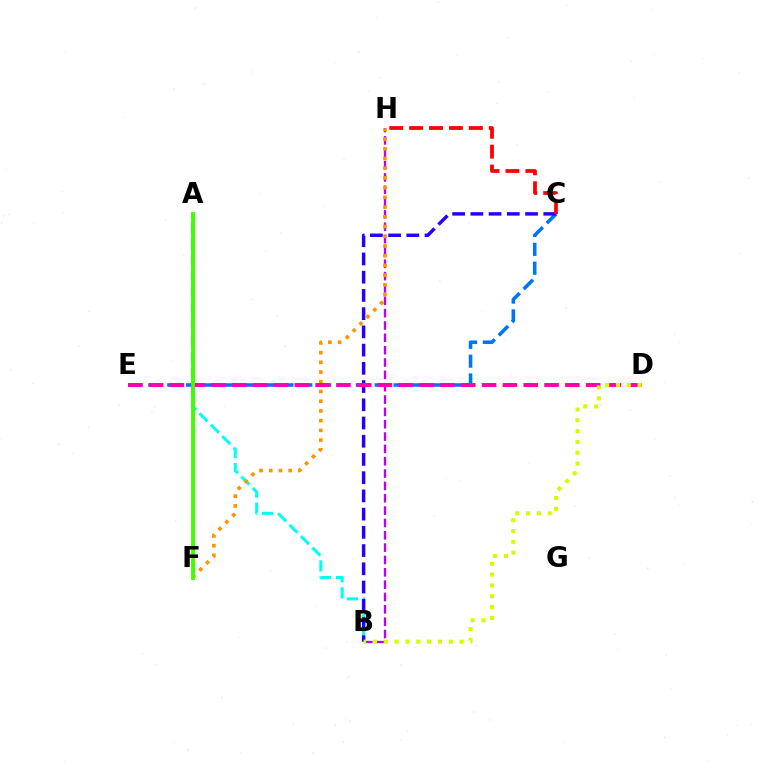{('A', 'B'): [{'color': '#00fff6', 'line_style': 'dashed', 'thickness': 2.19}], ('C', 'E'): [{'color': '#0074ff', 'line_style': 'dashed', 'thickness': 2.56}], ('B', 'H'): [{'color': '#b900ff', 'line_style': 'dashed', 'thickness': 1.68}], ('A', 'F'): [{'color': '#00ff5c', 'line_style': 'solid', 'thickness': 1.83}, {'color': '#3dff00', 'line_style': 'solid', 'thickness': 2.78}], ('B', 'C'): [{'color': '#2500ff', 'line_style': 'dashed', 'thickness': 2.48}], ('F', 'H'): [{'color': '#ff9400', 'line_style': 'dotted', 'thickness': 2.64}], ('D', 'E'): [{'color': '#ff00ac', 'line_style': 'dashed', 'thickness': 2.83}], ('B', 'D'): [{'color': '#d1ff00', 'line_style': 'dotted', 'thickness': 2.94}], ('C', 'H'): [{'color': '#ff0000', 'line_style': 'dashed', 'thickness': 2.7}]}